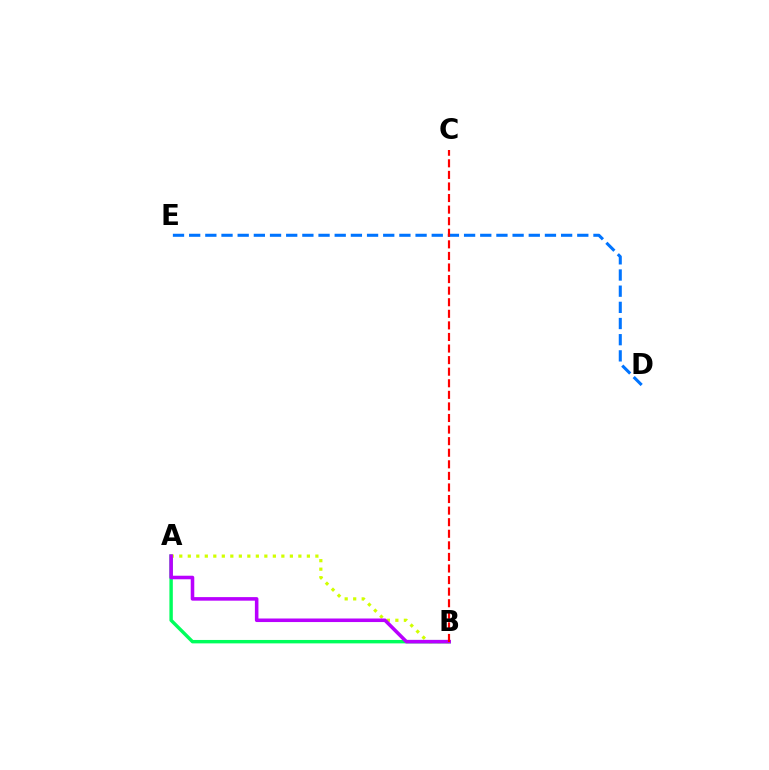{('A', 'B'): [{'color': '#00ff5c', 'line_style': 'solid', 'thickness': 2.46}, {'color': '#d1ff00', 'line_style': 'dotted', 'thickness': 2.31}, {'color': '#b900ff', 'line_style': 'solid', 'thickness': 2.56}], ('D', 'E'): [{'color': '#0074ff', 'line_style': 'dashed', 'thickness': 2.2}], ('B', 'C'): [{'color': '#ff0000', 'line_style': 'dashed', 'thickness': 1.57}]}